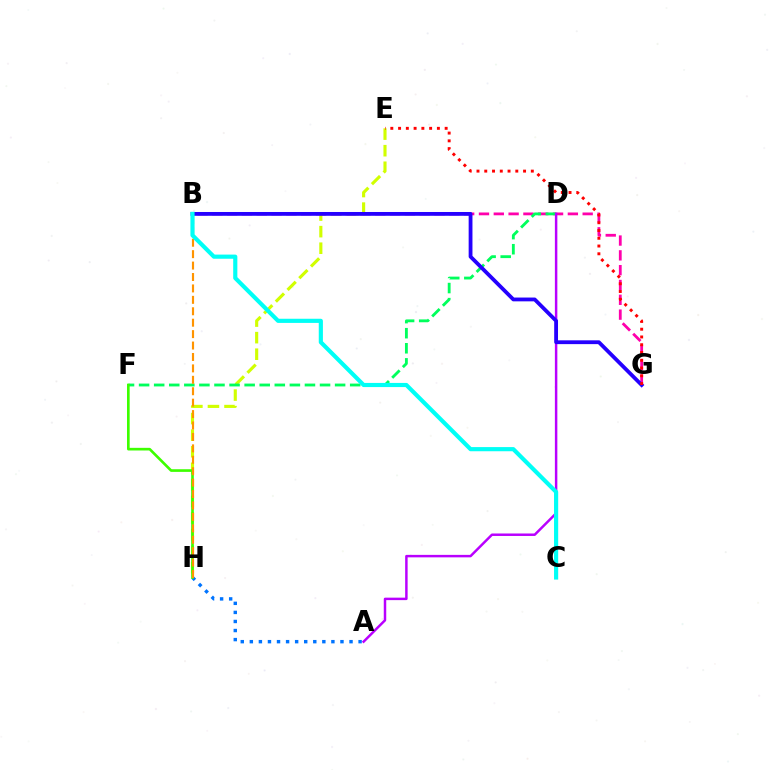{('E', 'H'): [{'color': '#d1ff00', 'line_style': 'dashed', 'thickness': 2.25}], ('B', 'G'): [{'color': '#ff00ac', 'line_style': 'dashed', 'thickness': 2.01}, {'color': '#2500ff', 'line_style': 'solid', 'thickness': 2.74}], ('A', 'H'): [{'color': '#0074ff', 'line_style': 'dotted', 'thickness': 2.46}], ('D', 'F'): [{'color': '#00ff5c', 'line_style': 'dashed', 'thickness': 2.05}], ('F', 'H'): [{'color': '#3dff00', 'line_style': 'solid', 'thickness': 1.91}], ('A', 'D'): [{'color': '#b900ff', 'line_style': 'solid', 'thickness': 1.78}], ('B', 'H'): [{'color': '#ff9400', 'line_style': 'dashed', 'thickness': 1.55}], ('B', 'C'): [{'color': '#00fff6', 'line_style': 'solid', 'thickness': 2.99}], ('E', 'G'): [{'color': '#ff0000', 'line_style': 'dotted', 'thickness': 2.11}]}